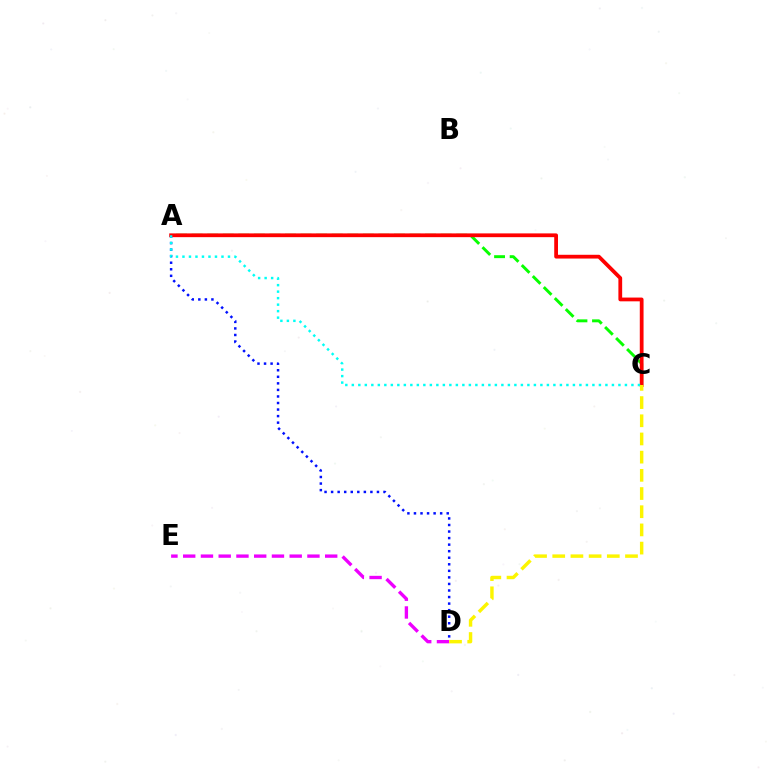{('D', 'E'): [{'color': '#ee00ff', 'line_style': 'dashed', 'thickness': 2.41}], ('A', 'C'): [{'color': '#08ff00', 'line_style': 'dashed', 'thickness': 2.11}, {'color': '#ff0000', 'line_style': 'solid', 'thickness': 2.71}, {'color': '#00fff6', 'line_style': 'dotted', 'thickness': 1.77}], ('A', 'D'): [{'color': '#0010ff', 'line_style': 'dotted', 'thickness': 1.78}], ('C', 'D'): [{'color': '#fcf500', 'line_style': 'dashed', 'thickness': 2.47}]}